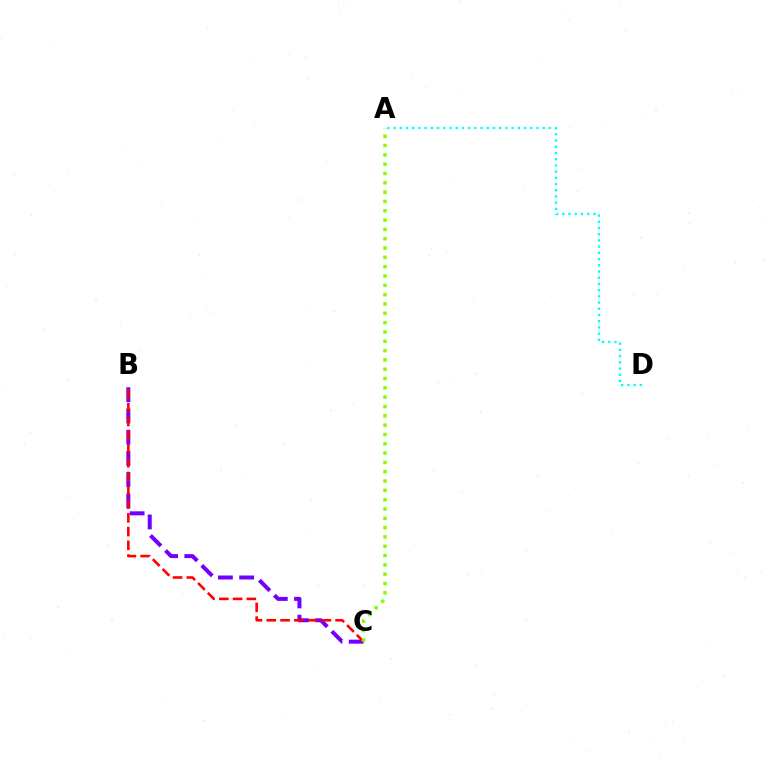{('B', 'C'): [{'color': '#7200ff', 'line_style': 'dashed', 'thickness': 2.88}, {'color': '#ff0000', 'line_style': 'dashed', 'thickness': 1.87}], ('A', 'D'): [{'color': '#00fff6', 'line_style': 'dotted', 'thickness': 1.69}], ('A', 'C'): [{'color': '#84ff00', 'line_style': 'dotted', 'thickness': 2.53}]}